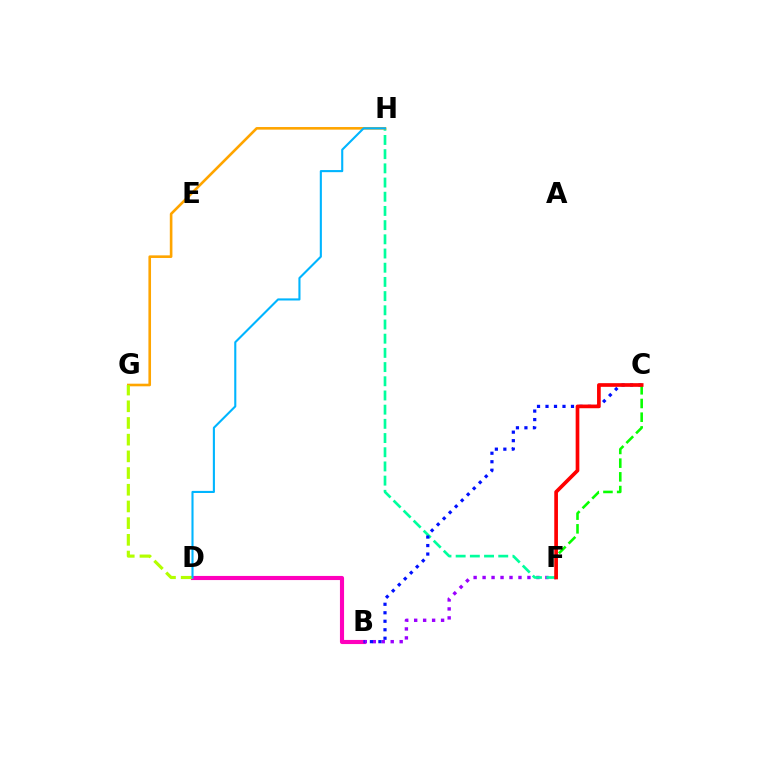{('B', 'D'): [{'color': '#ff00bd', 'line_style': 'solid', 'thickness': 2.96}], ('B', 'F'): [{'color': '#9b00ff', 'line_style': 'dotted', 'thickness': 2.44}], ('F', 'H'): [{'color': '#00ff9d', 'line_style': 'dashed', 'thickness': 1.93}], ('G', 'H'): [{'color': '#ffa500', 'line_style': 'solid', 'thickness': 1.89}], ('D', 'G'): [{'color': '#b3ff00', 'line_style': 'dashed', 'thickness': 2.27}], ('D', 'H'): [{'color': '#00b5ff', 'line_style': 'solid', 'thickness': 1.51}], ('B', 'C'): [{'color': '#0010ff', 'line_style': 'dotted', 'thickness': 2.31}], ('C', 'F'): [{'color': '#08ff00', 'line_style': 'dashed', 'thickness': 1.86}, {'color': '#ff0000', 'line_style': 'solid', 'thickness': 2.65}]}